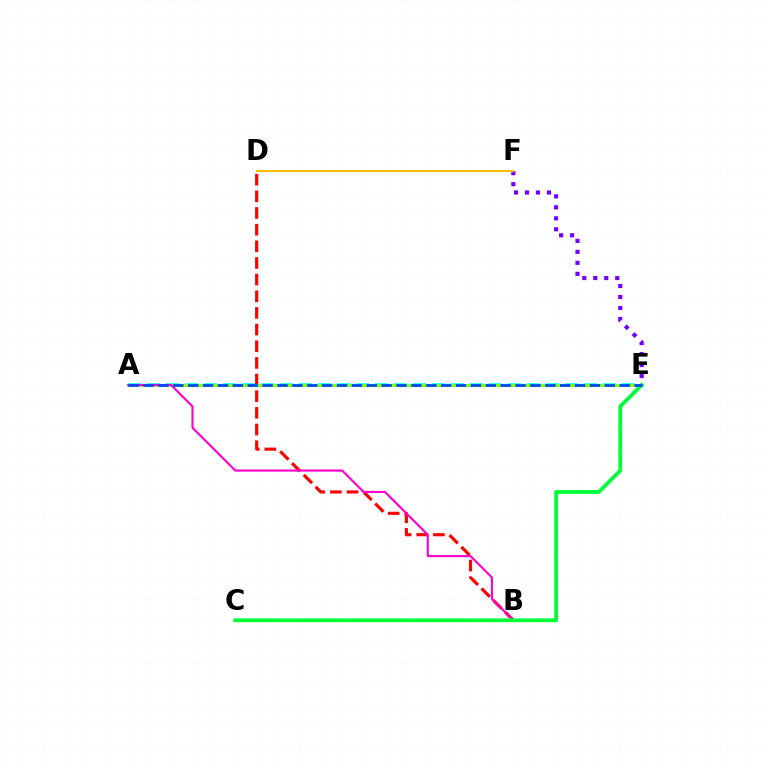{('E', 'F'): [{'color': '#7200ff', 'line_style': 'dotted', 'thickness': 2.99}], ('A', 'E'): [{'color': '#00fff6', 'line_style': 'dashed', 'thickness': 2.58}, {'color': '#84ff00', 'line_style': 'solid', 'thickness': 1.98}, {'color': '#004bff', 'line_style': 'dashed', 'thickness': 2.02}], ('D', 'F'): [{'color': '#ffbd00', 'line_style': 'solid', 'thickness': 1.59}], ('B', 'D'): [{'color': '#ff0000', 'line_style': 'dashed', 'thickness': 2.26}], ('A', 'B'): [{'color': '#ff00cf', 'line_style': 'solid', 'thickness': 1.53}], ('C', 'E'): [{'color': '#00ff39', 'line_style': 'solid', 'thickness': 2.72}]}